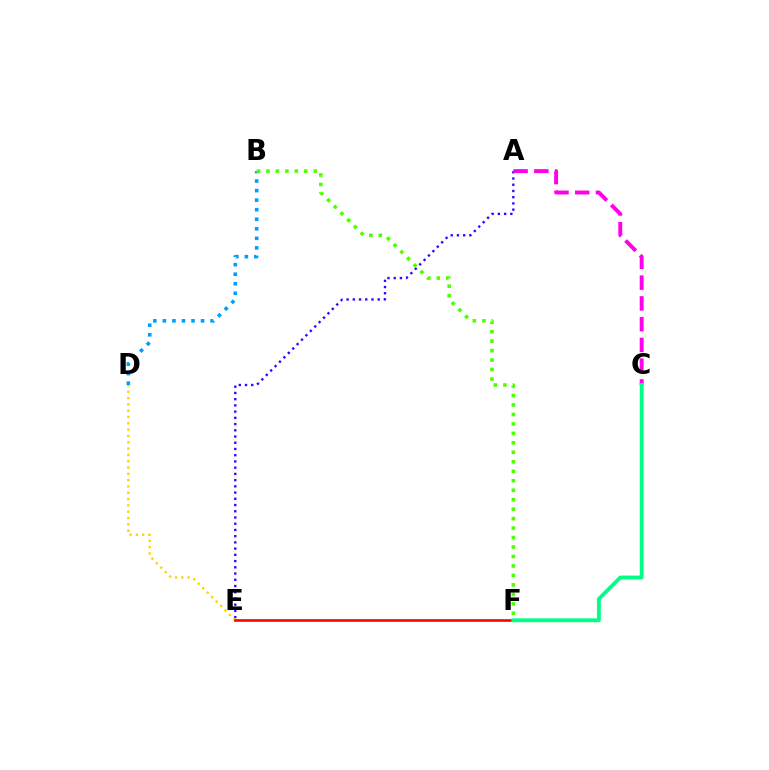{('B', 'D'): [{'color': '#009eff', 'line_style': 'dotted', 'thickness': 2.59}], ('A', 'E'): [{'color': '#3700ff', 'line_style': 'dotted', 'thickness': 1.69}], ('D', 'E'): [{'color': '#ffd500', 'line_style': 'dotted', 'thickness': 1.71}], ('A', 'C'): [{'color': '#ff00ed', 'line_style': 'dashed', 'thickness': 2.82}], ('E', 'F'): [{'color': '#ff0000', 'line_style': 'solid', 'thickness': 1.89}], ('C', 'F'): [{'color': '#00ff86', 'line_style': 'solid', 'thickness': 2.76}], ('B', 'F'): [{'color': '#4fff00', 'line_style': 'dotted', 'thickness': 2.57}]}